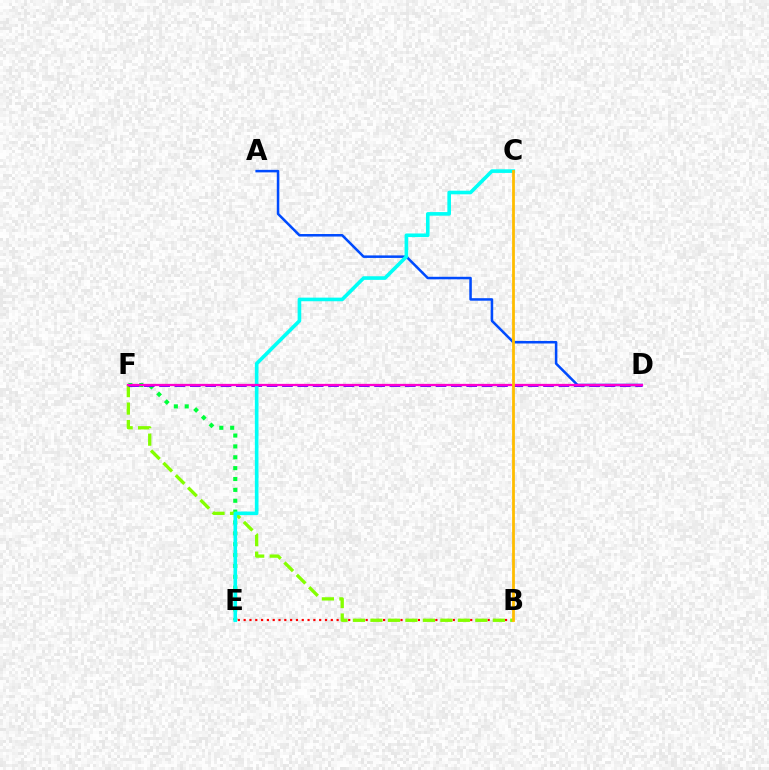{('E', 'F'): [{'color': '#00ff39', 'line_style': 'dotted', 'thickness': 2.95}], ('B', 'E'): [{'color': '#ff0000', 'line_style': 'dotted', 'thickness': 1.58}], ('A', 'D'): [{'color': '#004bff', 'line_style': 'solid', 'thickness': 1.82}], ('B', 'F'): [{'color': '#84ff00', 'line_style': 'dashed', 'thickness': 2.38}], ('D', 'F'): [{'color': '#7200ff', 'line_style': 'dashed', 'thickness': 2.09}, {'color': '#ff00cf', 'line_style': 'solid', 'thickness': 1.64}], ('C', 'E'): [{'color': '#00fff6', 'line_style': 'solid', 'thickness': 2.6}], ('B', 'C'): [{'color': '#ffbd00', 'line_style': 'solid', 'thickness': 2.0}]}